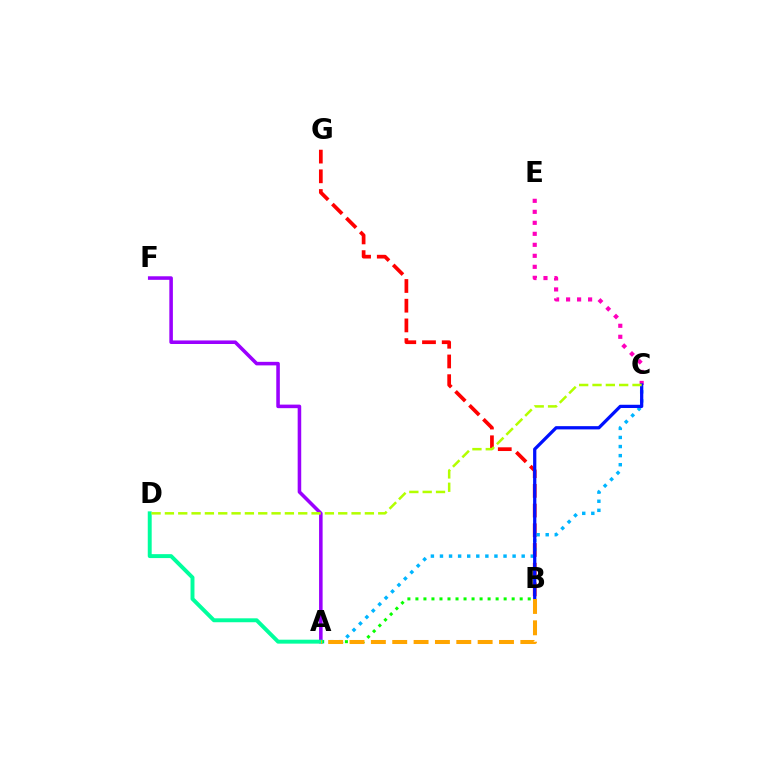{('B', 'G'): [{'color': '#ff0000', 'line_style': 'dashed', 'thickness': 2.68}], ('A', 'C'): [{'color': '#00b5ff', 'line_style': 'dotted', 'thickness': 2.47}], ('A', 'F'): [{'color': '#9b00ff', 'line_style': 'solid', 'thickness': 2.56}], ('A', 'B'): [{'color': '#08ff00', 'line_style': 'dotted', 'thickness': 2.18}, {'color': '#ffa500', 'line_style': 'dashed', 'thickness': 2.9}], ('C', 'E'): [{'color': '#ff00bd', 'line_style': 'dotted', 'thickness': 2.99}], ('B', 'C'): [{'color': '#0010ff', 'line_style': 'solid', 'thickness': 2.34}], ('A', 'D'): [{'color': '#00ff9d', 'line_style': 'solid', 'thickness': 2.83}], ('C', 'D'): [{'color': '#b3ff00', 'line_style': 'dashed', 'thickness': 1.81}]}